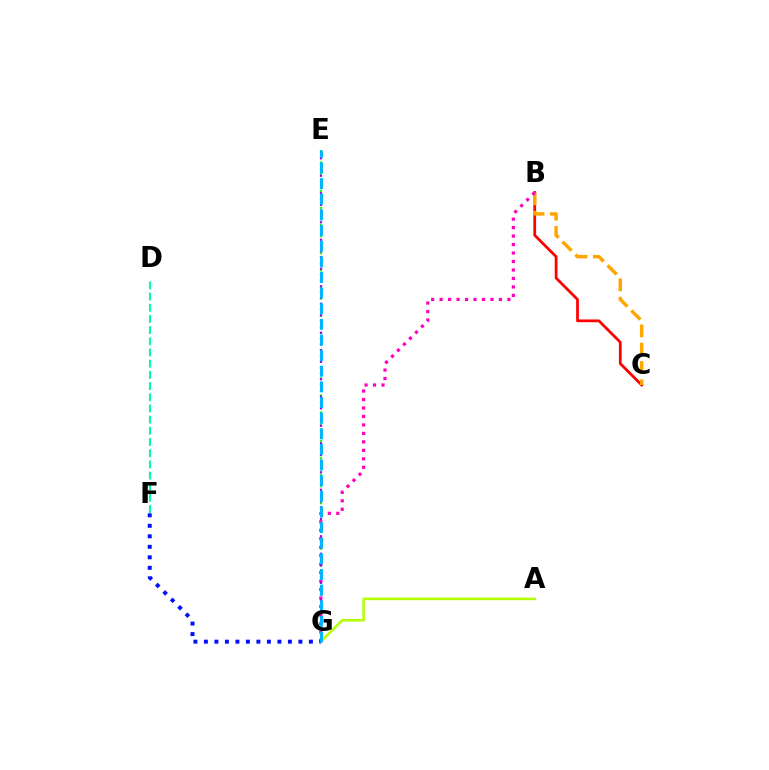{('A', 'G'): [{'color': '#b3ff00', 'line_style': 'solid', 'thickness': 1.84}], ('E', 'G'): [{'color': '#08ff00', 'line_style': 'dotted', 'thickness': 1.54}, {'color': '#9b00ff', 'line_style': 'dotted', 'thickness': 1.58}, {'color': '#00b5ff', 'line_style': 'dashed', 'thickness': 2.12}], ('B', 'C'): [{'color': '#ff0000', 'line_style': 'solid', 'thickness': 1.99}, {'color': '#ffa500', 'line_style': 'dashed', 'thickness': 2.49}], ('B', 'G'): [{'color': '#ff00bd', 'line_style': 'dotted', 'thickness': 2.3}], ('F', 'G'): [{'color': '#0010ff', 'line_style': 'dotted', 'thickness': 2.85}], ('D', 'F'): [{'color': '#00ff9d', 'line_style': 'dashed', 'thickness': 1.52}]}